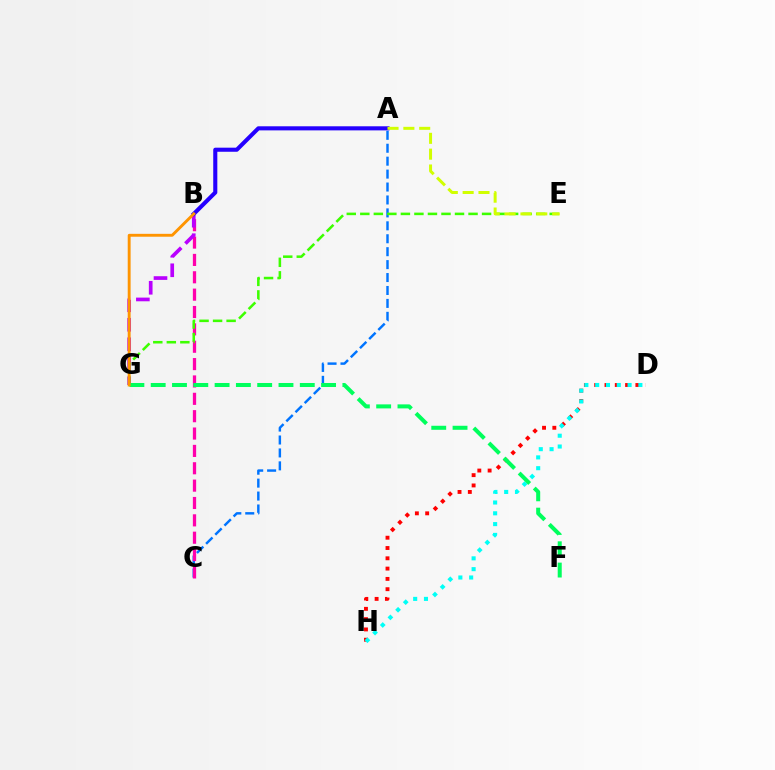{('A', 'C'): [{'color': '#0074ff', 'line_style': 'dashed', 'thickness': 1.76}], ('B', 'C'): [{'color': '#ff00ac', 'line_style': 'dashed', 'thickness': 2.36}], ('B', 'G'): [{'color': '#b900ff', 'line_style': 'dashed', 'thickness': 2.65}, {'color': '#ff9400', 'line_style': 'solid', 'thickness': 2.08}], ('E', 'G'): [{'color': '#3dff00', 'line_style': 'dashed', 'thickness': 1.84}], ('D', 'H'): [{'color': '#ff0000', 'line_style': 'dotted', 'thickness': 2.8}, {'color': '#00fff6', 'line_style': 'dotted', 'thickness': 2.93}], ('A', 'B'): [{'color': '#2500ff', 'line_style': 'solid', 'thickness': 2.94}], ('A', 'E'): [{'color': '#d1ff00', 'line_style': 'dashed', 'thickness': 2.15}], ('F', 'G'): [{'color': '#00ff5c', 'line_style': 'dashed', 'thickness': 2.89}]}